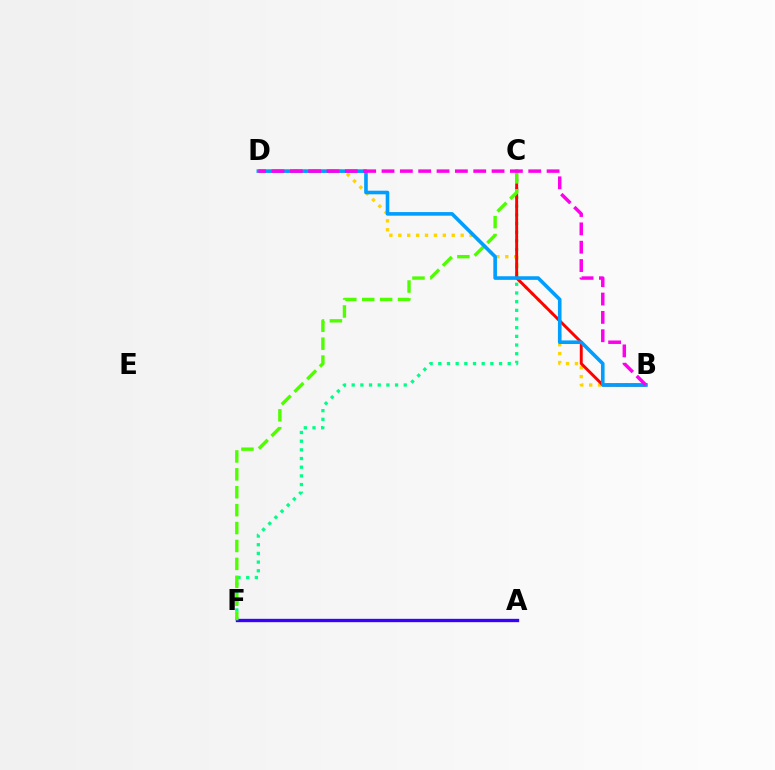{('C', 'F'): [{'color': '#00ff86', 'line_style': 'dotted', 'thickness': 2.36}, {'color': '#4fff00', 'line_style': 'dashed', 'thickness': 2.43}], ('B', 'D'): [{'color': '#ffd500', 'line_style': 'dotted', 'thickness': 2.42}, {'color': '#009eff', 'line_style': 'solid', 'thickness': 2.59}, {'color': '#ff00ed', 'line_style': 'dashed', 'thickness': 2.49}], ('A', 'F'): [{'color': '#3700ff', 'line_style': 'solid', 'thickness': 2.41}], ('B', 'C'): [{'color': '#ff0000', 'line_style': 'solid', 'thickness': 2.1}]}